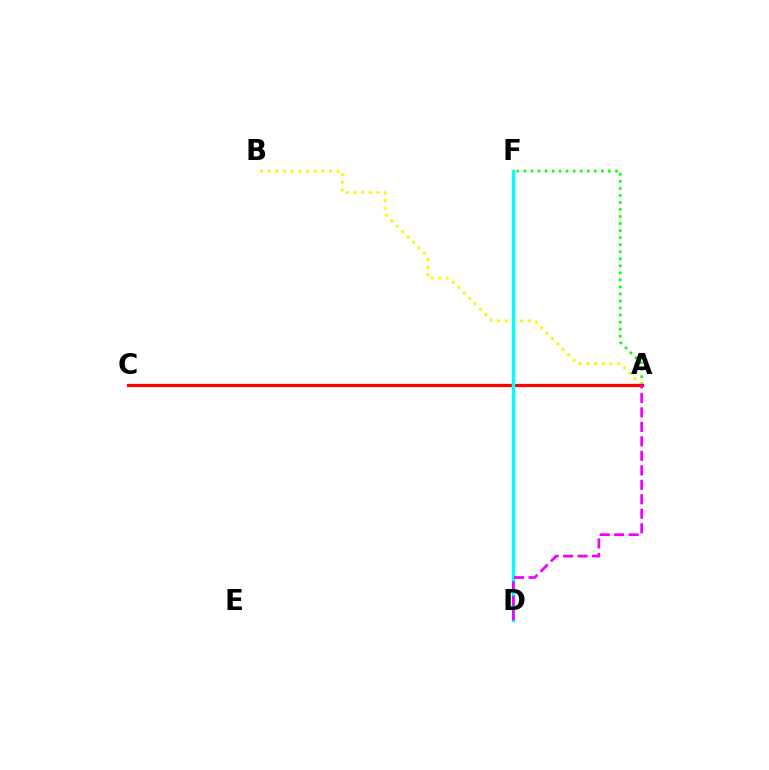{('A', 'F'): [{'color': '#08ff00', 'line_style': 'dotted', 'thickness': 1.91}], ('A', 'B'): [{'color': '#fcf500', 'line_style': 'dotted', 'thickness': 2.08}], ('A', 'C'): [{'color': '#ff0000', 'line_style': 'solid', 'thickness': 2.34}], ('D', 'F'): [{'color': '#0010ff', 'line_style': 'dotted', 'thickness': 2.1}, {'color': '#00fff6', 'line_style': 'solid', 'thickness': 2.46}], ('A', 'D'): [{'color': '#ee00ff', 'line_style': 'dashed', 'thickness': 1.97}]}